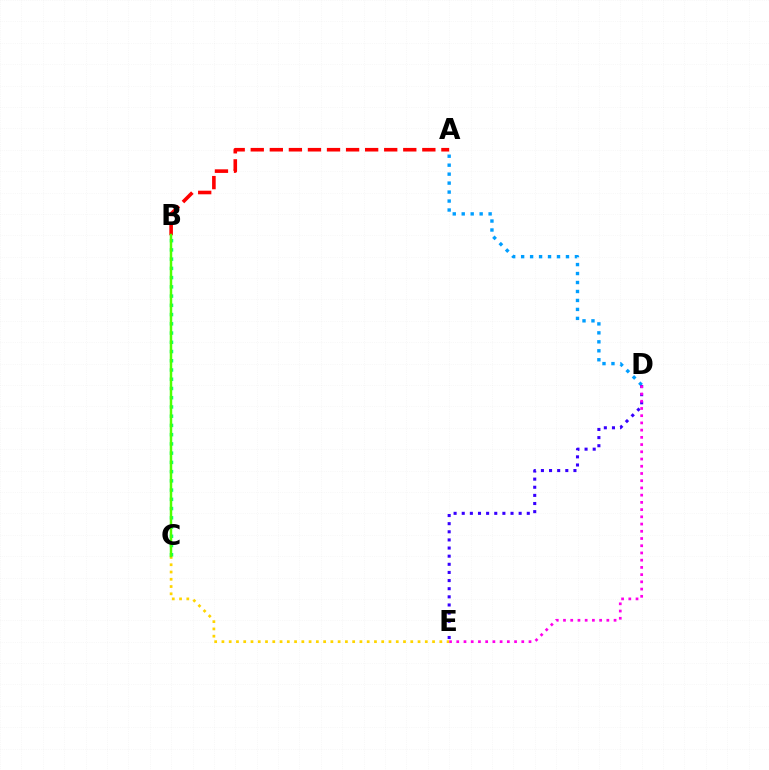{('A', 'D'): [{'color': '#009eff', 'line_style': 'dotted', 'thickness': 2.44}], ('D', 'E'): [{'color': '#3700ff', 'line_style': 'dotted', 'thickness': 2.21}, {'color': '#ff00ed', 'line_style': 'dotted', 'thickness': 1.96}], ('A', 'B'): [{'color': '#ff0000', 'line_style': 'dashed', 'thickness': 2.59}], ('B', 'C'): [{'color': '#00ff86', 'line_style': 'dotted', 'thickness': 2.51}, {'color': '#4fff00', 'line_style': 'solid', 'thickness': 1.79}], ('C', 'E'): [{'color': '#ffd500', 'line_style': 'dotted', 'thickness': 1.97}]}